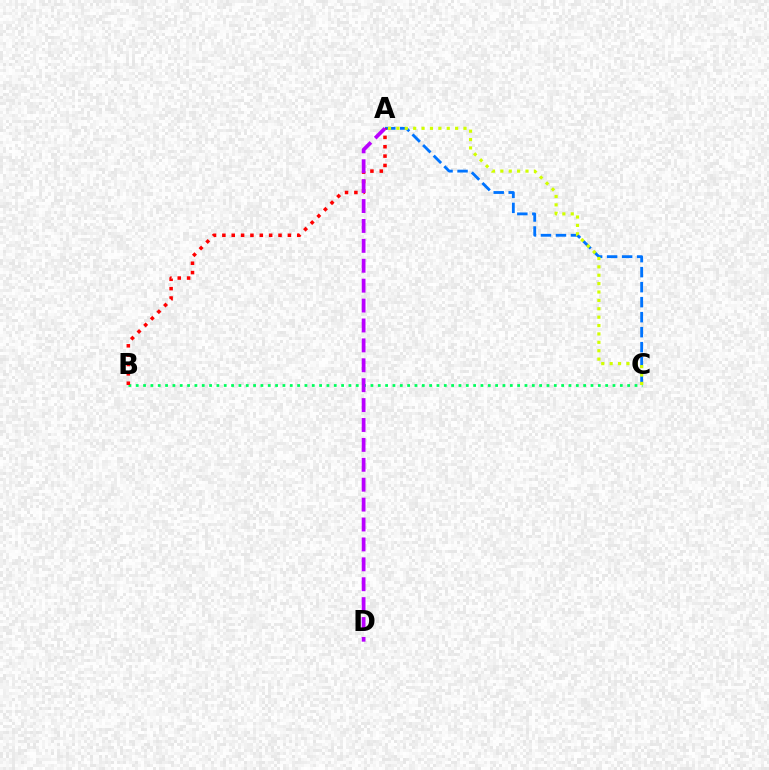{('A', 'C'): [{'color': '#0074ff', 'line_style': 'dashed', 'thickness': 2.04}, {'color': '#d1ff00', 'line_style': 'dotted', 'thickness': 2.28}], ('B', 'C'): [{'color': '#00ff5c', 'line_style': 'dotted', 'thickness': 1.99}], ('A', 'B'): [{'color': '#ff0000', 'line_style': 'dotted', 'thickness': 2.54}], ('A', 'D'): [{'color': '#b900ff', 'line_style': 'dashed', 'thickness': 2.7}]}